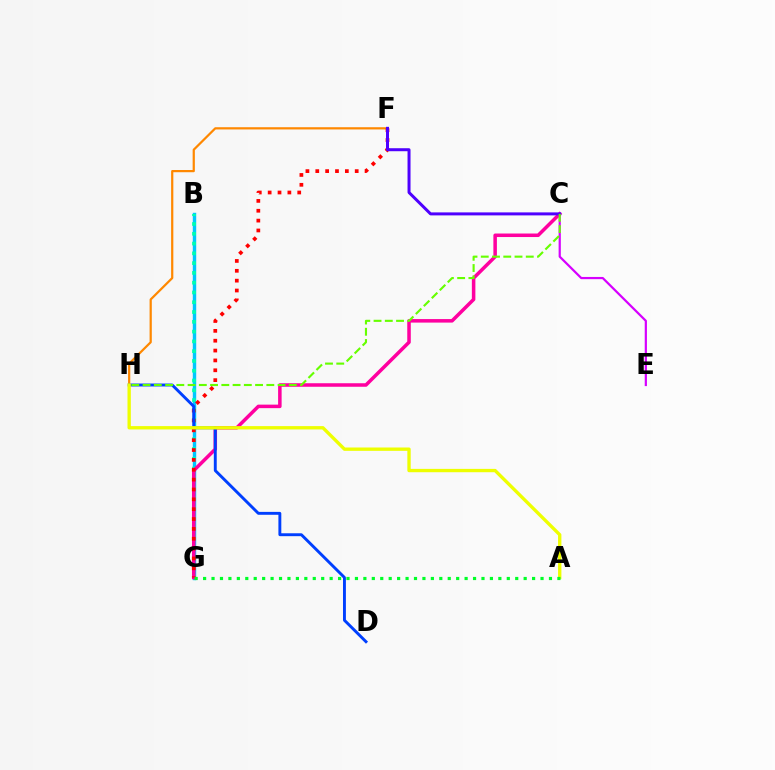{('B', 'G'): [{'color': '#00c7ff', 'line_style': 'solid', 'thickness': 2.46}, {'color': '#00ffaf', 'line_style': 'dotted', 'thickness': 2.66}], ('F', 'H'): [{'color': '#ff8800', 'line_style': 'solid', 'thickness': 1.6}], ('C', 'G'): [{'color': '#ff00a0', 'line_style': 'solid', 'thickness': 2.54}], ('F', 'G'): [{'color': '#ff0000', 'line_style': 'dotted', 'thickness': 2.68}], ('C', 'E'): [{'color': '#d600ff', 'line_style': 'solid', 'thickness': 1.59}], ('C', 'F'): [{'color': '#4f00ff', 'line_style': 'solid', 'thickness': 2.16}], ('D', 'H'): [{'color': '#003fff', 'line_style': 'solid', 'thickness': 2.09}], ('C', 'H'): [{'color': '#66ff00', 'line_style': 'dashed', 'thickness': 1.53}], ('A', 'H'): [{'color': '#eeff00', 'line_style': 'solid', 'thickness': 2.41}], ('A', 'G'): [{'color': '#00ff27', 'line_style': 'dotted', 'thickness': 2.29}]}